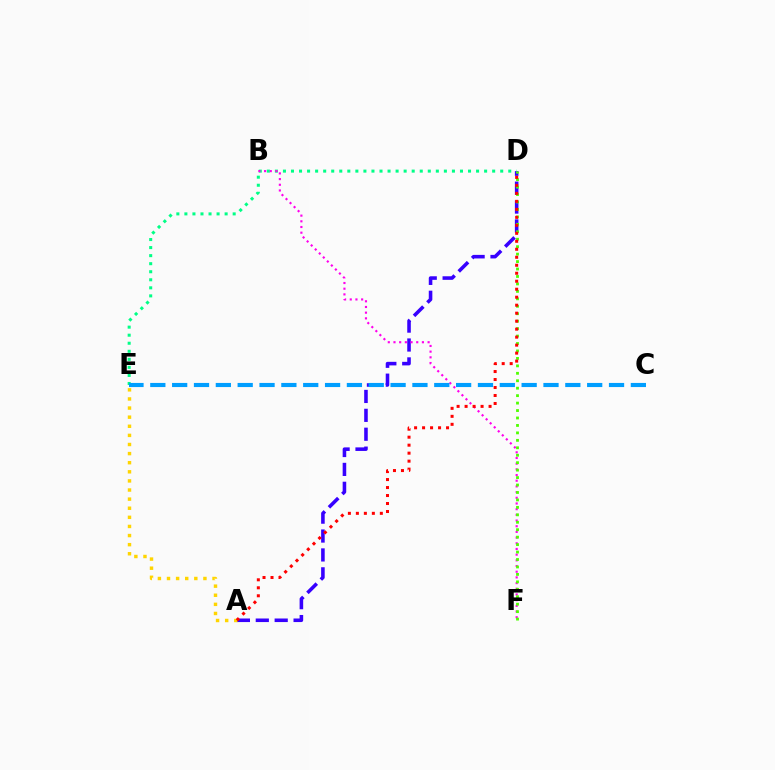{('A', 'D'): [{'color': '#3700ff', 'line_style': 'dashed', 'thickness': 2.57}, {'color': '#ff0000', 'line_style': 'dotted', 'thickness': 2.17}], ('D', 'E'): [{'color': '#00ff86', 'line_style': 'dotted', 'thickness': 2.19}], ('B', 'F'): [{'color': '#ff00ed', 'line_style': 'dotted', 'thickness': 1.55}], ('A', 'E'): [{'color': '#ffd500', 'line_style': 'dotted', 'thickness': 2.47}], ('D', 'F'): [{'color': '#4fff00', 'line_style': 'dotted', 'thickness': 2.02}], ('C', 'E'): [{'color': '#009eff', 'line_style': 'dashed', 'thickness': 2.97}]}